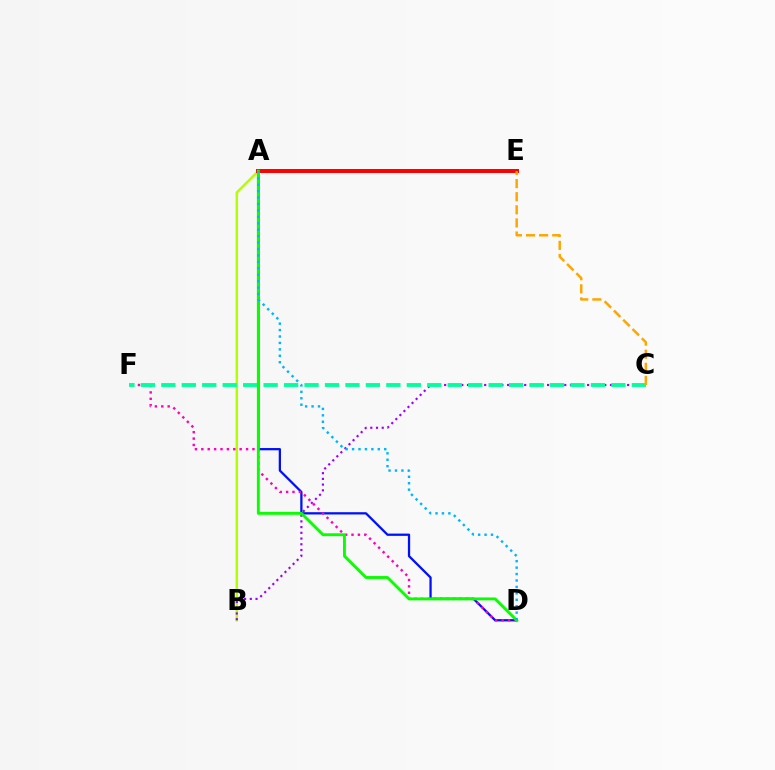{('A', 'B'): [{'color': '#b3ff00', 'line_style': 'solid', 'thickness': 1.78}], ('A', 'D'): [{'color': '#0010ff', 'line_style': 'solid', 'thickness': 1.64}, {'color': '#08ff00', 'line_style': 'solid', 'thickness': 2.08}, {'color': '#00b5ff', 'line_style': 'dotted', 'thickness': 1.75}], ('A', 'E'): [{'color': '#ff0000', 'line_style': 'solid', 'thickness': 2.86}], ('B', 'C'): [{'color': '#9b00ff', 'line_style': 'dotted', 'thickness': 1.55}], ('D', 'F'): [{'color': '#ff00bd', 'line_style': 'dotted', 'thickness': 1.74}], ('C', 'F'): [{'color': '#00ff9d', 'line_style': 'dashed', 'thickness': 2.78}], ('C', 'E'): [{'color': '#ffa500', 'line_style': 'dashed', 'thickness': 1.78}]}